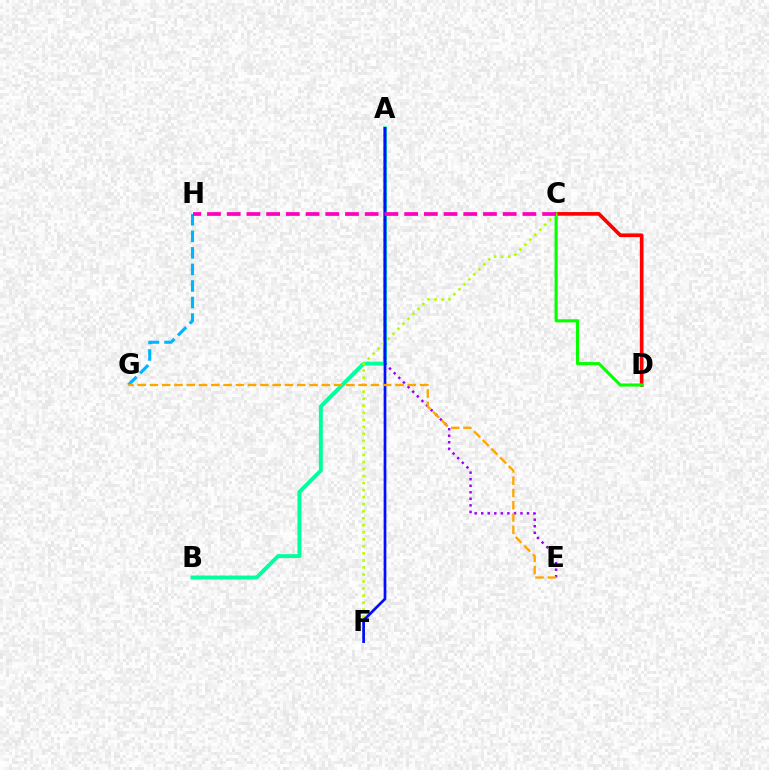{('C', 'D'): [{'color': '#ff0000', 'line_style': 'solid', 'thickness': 2.64}, {'color': '#08ff00', 'line_style': 'solid', 'thickness': 2.24}], ('A', 'B'): [{'color': '#00ff9d', 'line_style': 'solid', 'thickness': 2.83}], ('A', 'E'): [{'color': '#9b00ff', 'line_style': 'dotted', 'thickness': 1.78}], ('G', 'H'): [{'color': '#00b5ff', 'line_style': 'dashed', 'thickness': 2.25}], ('C', 'F'): [{'color': '#b3ff00', 'line_style': 'dotted', 'thickness': 1.91}], ('A', 'F'): [{'color': '#0010ff', 'line_style': 'solid', 'thickness': 1.96}], ('C', 'H'): [{'color': '#ff00bd', 'line_style': 'dashed', 'thickness': 2.68}], ('E', 'G'): [{'color': '#ffa500', 'line_style': 'dashed', 'thickness': 1.67}]}